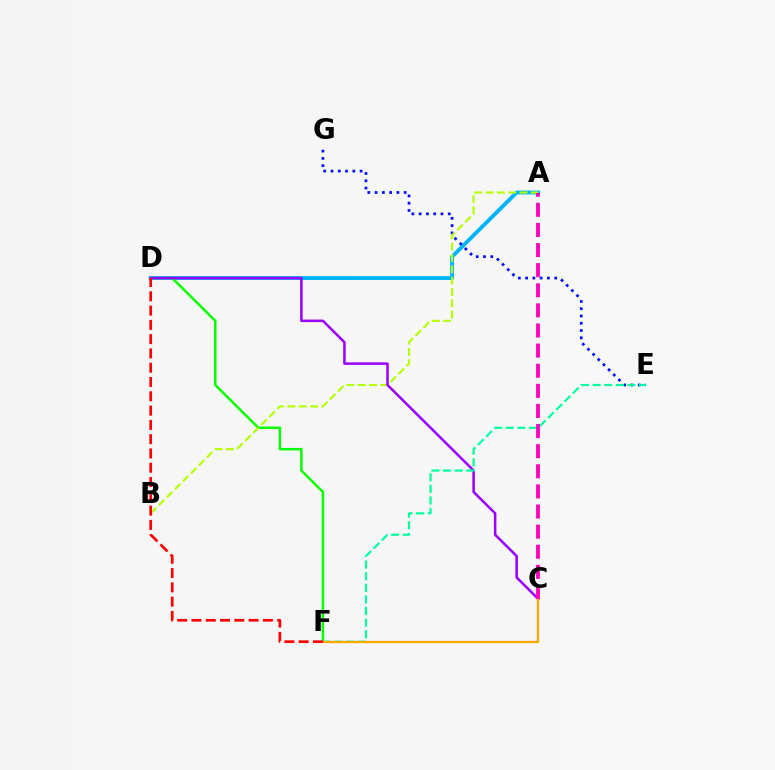{('A', 'D'): [{'color': '#00b5ff', 'line_style': 'solid', 'thickness': 2.79}], ('D', 'F'): [{'color': '#08ff00', 'line_style': 'solid', 'thickness': 1.79}, {'color': '#ff0000', 'line_style': 'dashed', 'thickness': 1.94}], ('E', 'G'): [{'color': '#0010ff', 'line_style': 'dotted', 'thickness': 1.98}], ('A', 'B'): [{'color': '#b3ff00', 'line_style': 'dashed', 'thickness': 1.54}], ('C', 'D'): [{'color': '#9b00ff', 'line_style': 'solid', 'thickness': 1.82}], ('E', 'F'): [{'color': '#00ff9d', 'line_style': 'dashed', 'thickness': 1.58}], ('C', 'F'): [{'color': '#ffa500', 'line_style': 'solid', 'thickness': 1.64}], ('A', 'C'): [{'color': '#ff00bd', 'line_style': 'dashed', 'thickness': 2.73}]}